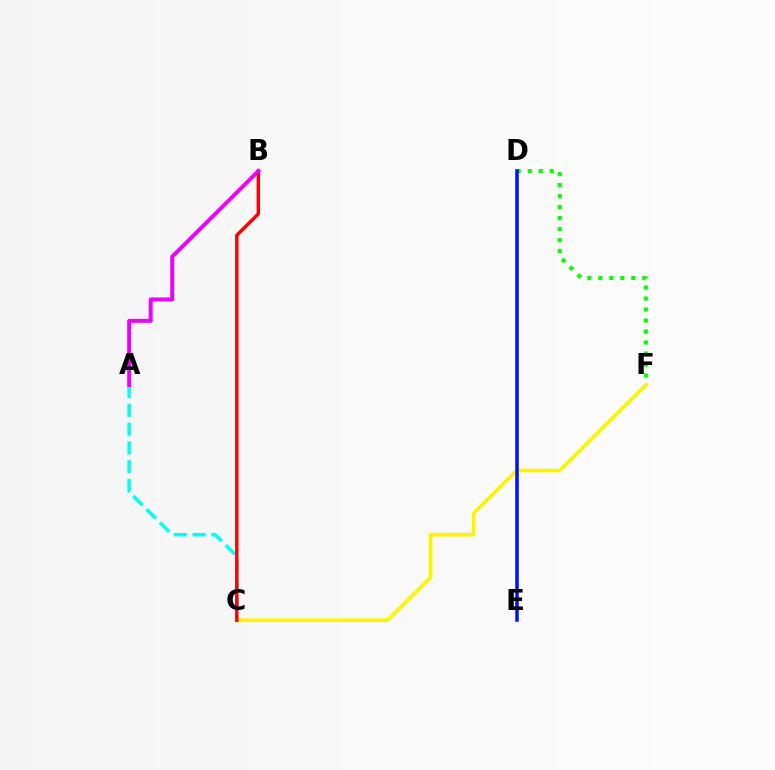{('D', 'F'): [{'color': '#08ff00', 'line_style': 'dotted', 'thickness': 2.99}], ('A', 'C'): [{'color': '#00fff6', 'line_style': 'dashed', 'thickness': 2.55}], ('C', 'F'): [{'color': '#fcf500', 'line_style': 'solid', 'thickness': 2.64}], ('B', 'C'): [{'color': '#ff0000', 'line_style': 'solid', 'thickness': 2.48}], ('D', 'E'): [{'color': '#0010ff', 'line_style': 'solid', 'thickness': 2.53}], ('A', 'B'): [{'color': '#ee00ff', 'line_style': 'solid', 'thickness': 2.84}]}